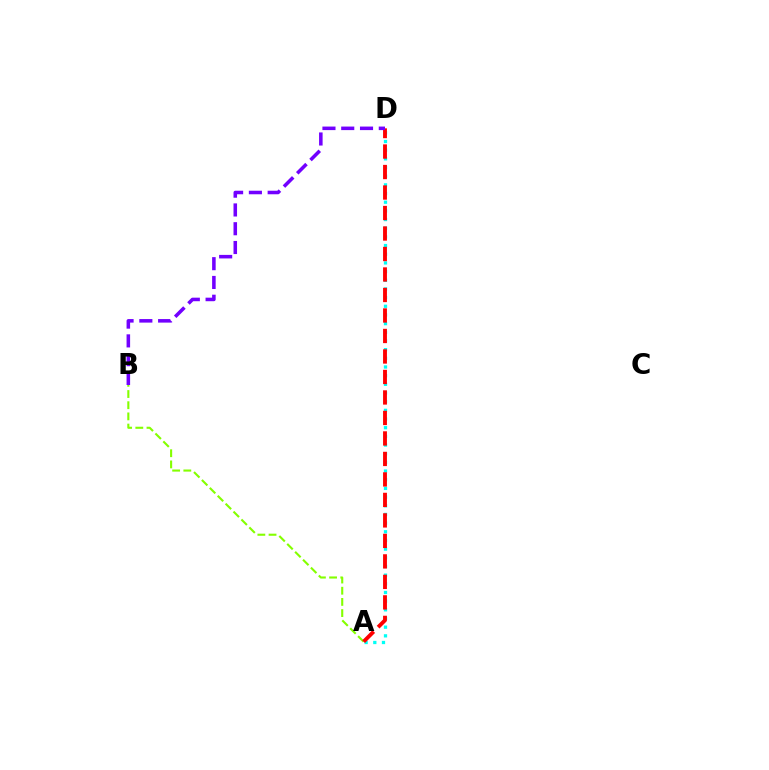{('A', 'D'): [{'color': '#00fff6', 'line_style': 'dotted', 'thickness': 2.36}, {'color': '#ff0000', 'line_style': 'dashed', 'thickness': 2.78}], ('A', 'B'): [{'color': '#84ff00', 'line_style': 'dashed', 'thickness': 1.52}], ('B', 'D'): [{'color': '#7200ff', 'line_style': 'dashed', 'thickness': 2.55}]}